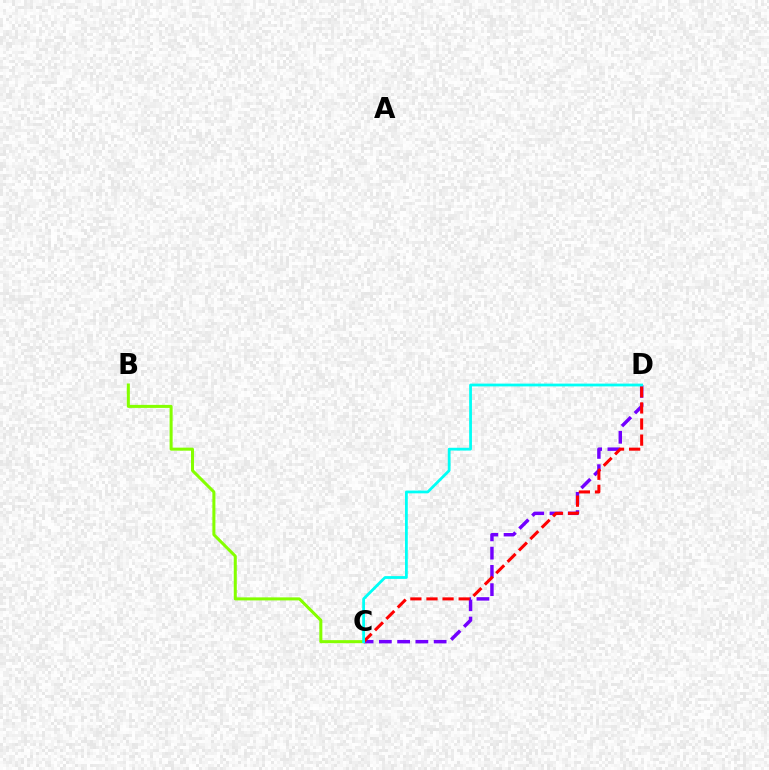{('C', 'D'): [{'color': '#7200ff', 'line_style': 'dashed', 'thickness': 2.48}, {'color': '#ff0000', 'line_style': 'dashed', 'thickness': 2.19}, {'color': '#00fff6', 'line_style': 'solid', 'thickness': 2.0}], ('B', 'C'): [{'color': '#84ff00', 'line_style': 'solid', 'thickness': 2.18}]}